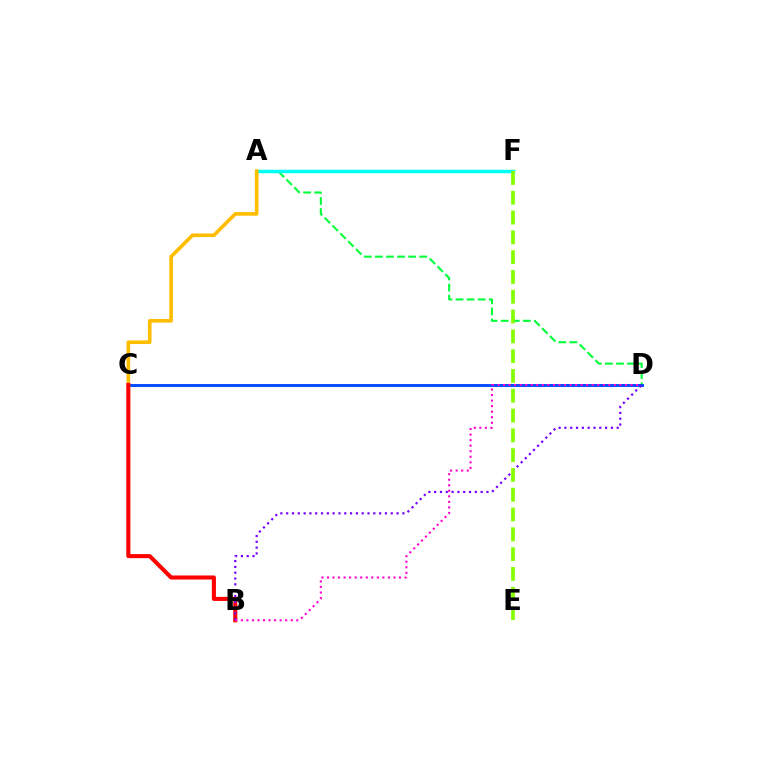{('A', 'D'): [{'color': '#00ff39', 'line_style': 'dashed', 'thickness': 1.51}], ('C', 'D'): [{'color': '#004bff', 'line_style': 'solid', 'thickness': 2.11}], ('A', 'F'): [{'color': '#00fff6', 'line_style': 'solid', 'thickness': 2.52}], ('A', 'C'): [{'color': '#ffbd00', 'line_style': 'solid', 'thickness': 2.61}], ('B', 'C'): [{'color': '#ff0000', 'line_style': 'solid', 'thickness': 2.94}], ('B', 'D'): [{'color': '#7200ff', 'line_style': 'dotted', 'thickness': 1.58}, {'color': '#ff00cf', 'line_style': 'dotted', 'thickness': 1.51}], ('E', 'F'): [{'color': '#84ff00', 'line_style': 'dashed', 'thickness': 2.69}]}